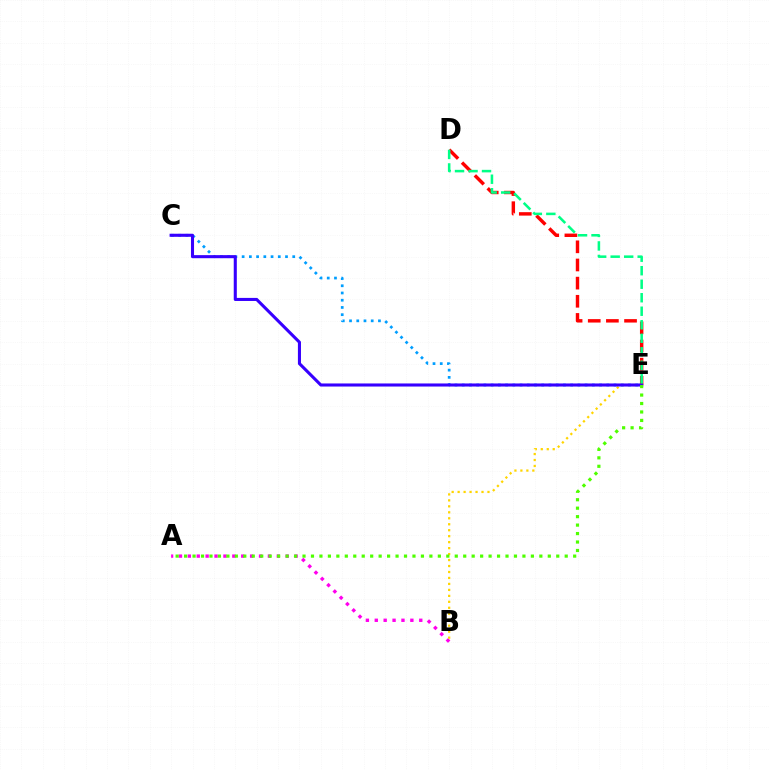{('A', 'B'): [{'color': '#ff00ed', 'line_style': 'dotted', 'thickness': 2.42}], ('C', 'E'): [{'color': '#009eff', 'line_style': 'dotted', 'thickness': 1.96}, {'color': '#3700ff', 'line_style': 'solid', 'thickness': 2.22}], ('B', 'E'): [{'color': '#ffd500', 'line_style': 'dotted', 'thickness': 1.62}], ('D', 'E'): [{'color': '#ff0000', 'line_style': 'dashed', 'thickness': 2.47}, {'color': '#00ff86', 'line_style': 'dashed', 'thickness': 1.84}], ('A', 'E'): [{'color': '#4fff00', 'line_style': 'dotted', 'thickness': 2.3}]}